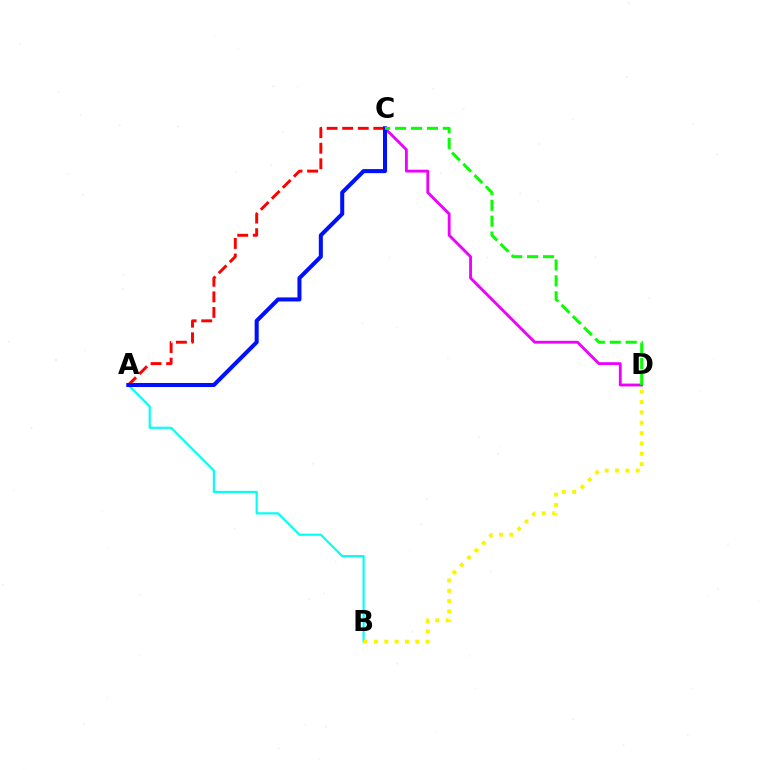{('A', 'B'): [{'color': '#00fff6', 'line_style': 'solid', 'thickness': 1.57}], ('B', 'D'): [{'color': '#fcf500', 'line_style': 'dotted', 'thickness': 2.81}], ('C', 'D'): [{'color': '#ee00ff', 'line_style': 'solid', 'thickness': 2.04}, {'color': '#08ff00', 'line_style': 'dashed', 'thickness': 2.16}], ('A', 'C'): [{'color': '#ff0000', 'line_style': 'dashed', 'thickness': 2.12}, {'color': '#0010ff', 'line_style': 'solid', 'thickness': 2.91}]}